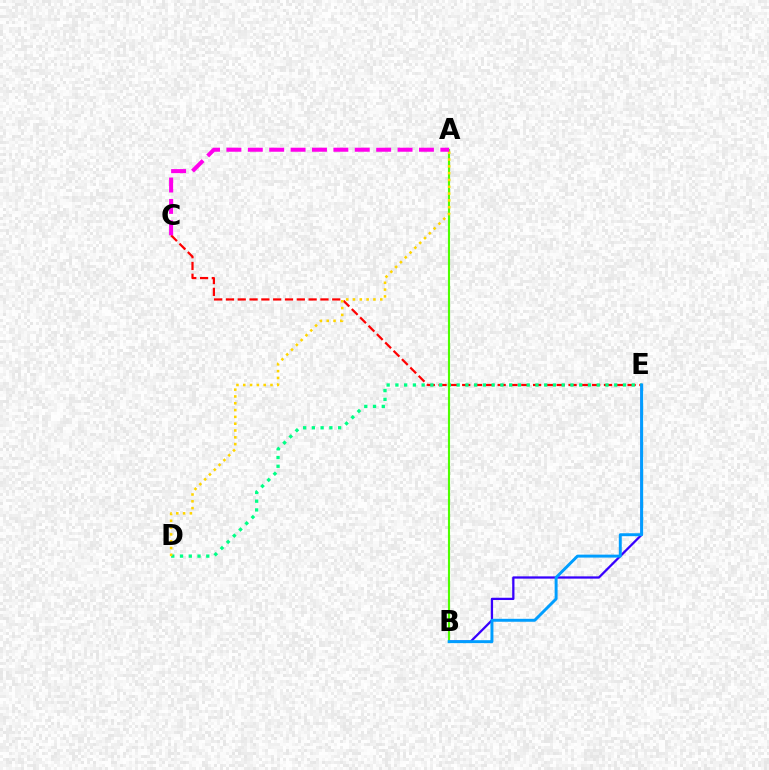{('B', 'E'): [{'color': '#3700ff', 'line_style': 'solid', 'thickness': 1.64}, {'color': '#009eff', 'line_style': 'solid', 'thickness': 2.12}], ('C', 'E'): [{'color': '#ff0000', 'line_style': 'dashed', 'thickness': 1.6}], ('D', 'E'): [{'color': '#00ff86', 'line_style': 'dotted', 'thickness': 2.38}], ('A', 'B'): [{'color': '#4fff00', 'line_style': 'solid', 'thickness': 1.54}], ('A', 'D'): [{'color': '#ffd500', 'line_style': 'dotted', 'thickness': 1.85}], ('A', 'C'): [{'color': '#ff00ed', 'line_style': 'dashed', 'thickness': 2.91}]}